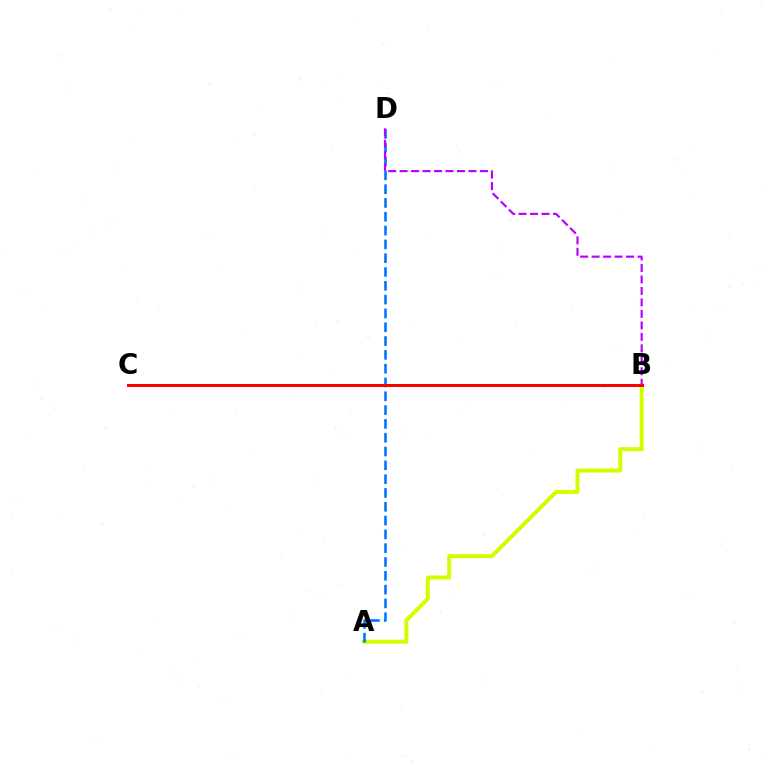{('A', 'B'): [{'color': '#d1ff00', 'line_style': 'solid', 'thickness': 2.88}], ('B', 'C'): [{'color': '#00ff5c', 'line_style': 'dashed', 'thickness': 2.05}, {'color': '#ff0000', 'line_style': 'solid', 'thickness': 2.14}], ('A', 'D'): [{'color': '#0074ff', 'line_style': 'dashed', 'thickness': 1.88}], ('B', 'D'): [{'color': '#b900ff', 'line_style': 'dashed', 'thickness': 1.56}]}